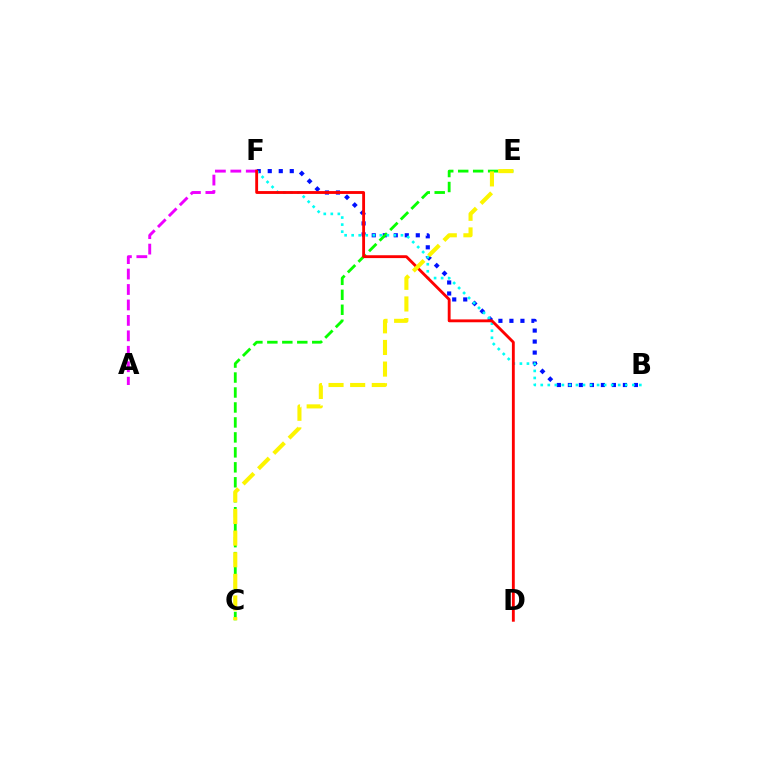{('B', 'F'): [{'color': '#0010ff', 'line_style': 'dotted', 'thickness': 2.99}, {'color': '#00fff6', 'line_style': 'dotted', 'thickness': 1.91}], ('C', 'E'): [{'color': '#08ff00', 'line_style': 'dashed', 'thickness': 2.03}, {'color': '#fcf500', 'line_style': 'dashed', 'thickness': 2.94}], ('A', 'F'): [{'color': '#ee00ff', 'line_style': 'dashed', 'thickness': 2.1}], ('D', 'F'): [{'color': '#ff0000', 'line_style': 'solid', 'thickness': 2.05}]}